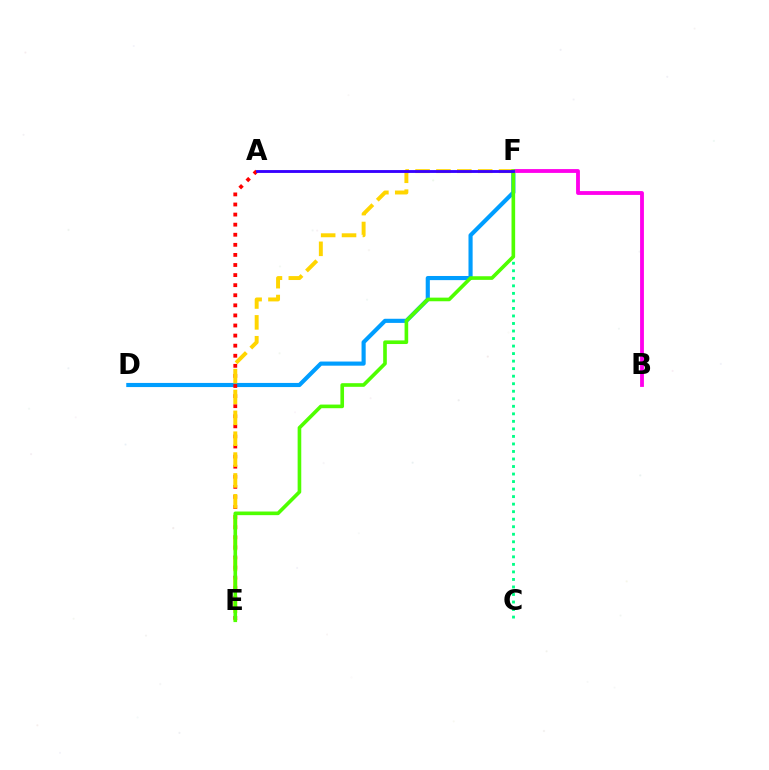{('C', 'F'): [{'color': '#00ff86', 'line_style': 'dotted', 'thickness': 2.05}], ('D', 'F'): [{'color': '#009eff', 'line_style': 'solid', 'thickness': 2.98}], ('A', 'E'): [{'color': '#ff0000', 'line_style': 'dotted', 'thickness': 2.74}], ('B', 'F'): [{'color': '#ff00ed', 'line_style': 'solid', 'thickness': 2.75}], ('E', 'F'): [{'color': '#ffd500', 'line_style': 'dashed', 'thickness': 2.83}, {'color': '#4fff00', 'line_style': 'solid', 'thickness': 2.61}], ('A', 'F'): [{'color': '#3700ff', 'line_style': 'solid', 'thickness': 2.05}]}